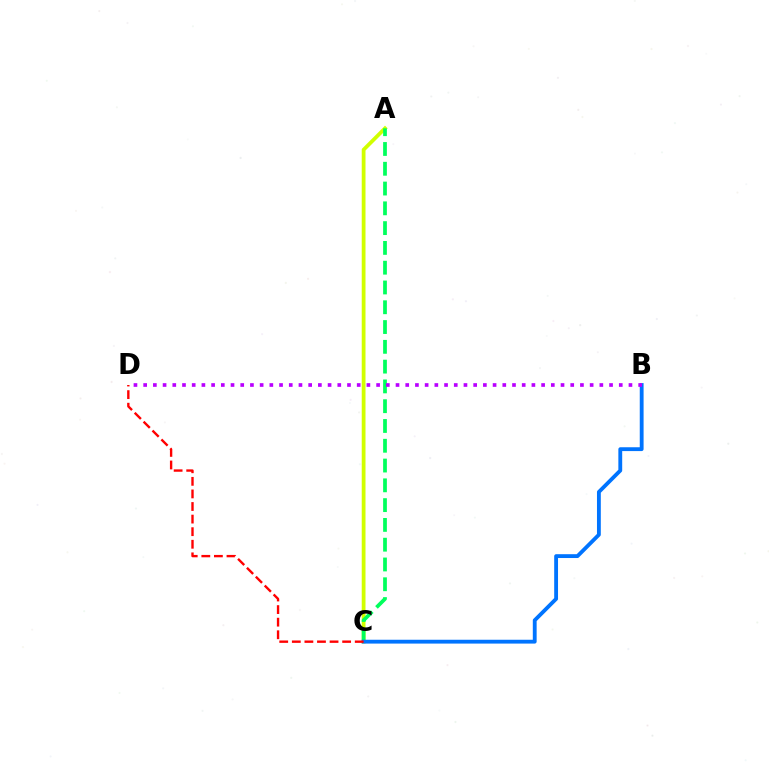{('A', 'C'): [{'color': '#d1ff00', 'line_style': 'solid', 'thickness': 2.72}, {'color': '#00ff5c', 'line_style': 'dashed', 'thickness': 2.69}], ('B', 'C'): [{'color': '#0074ff', 'line_style': 'solid', 'thickness': 2.76}], ('C', 'D'): [{'color': '#ff0000', 'line_style': 'dashed', 'thickness': 1.71}], ('B', 'D'): [{'color': '#b900ff', 'line_style': 'dotted', 'thickness': 2.64}]}